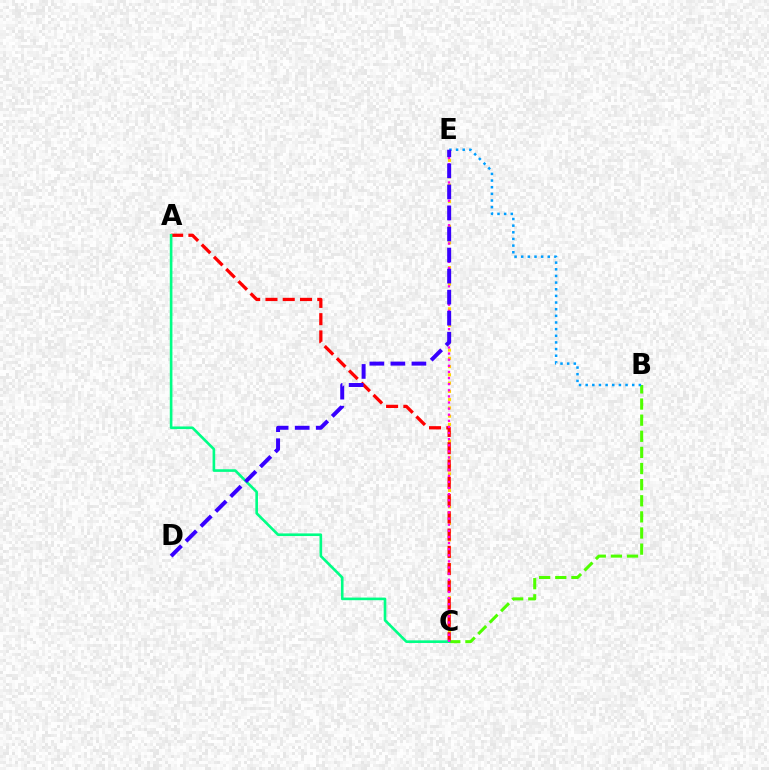{('C', 'E'): [{'color': '#ffd500', 'line_style': 'dotted', 'thickness': 2.24}, {'color': '#ff00ed', 'line_style': 'dotted', 'thickness': 1.66}], ('B', 'C'): [{'color': '#4fff00', 'line_style': 'dashed', 'thickness': 2.19}], ('A', 'C'): [{'color': '#ff0000', 'line_style': 'dashed', 'thickness': 2.35}, {'color': '#00ff86', 'line_style': 'solid', 'thickness': 1.89}], ('B', 'E'): [{'color': '#009eff', 'line_style': 'dotted', 'thickness': 1.81}], ('D', 'E'): [{'color': '#3700ff', 'line_style': 'dashed', 'thickness': 2.86}]}